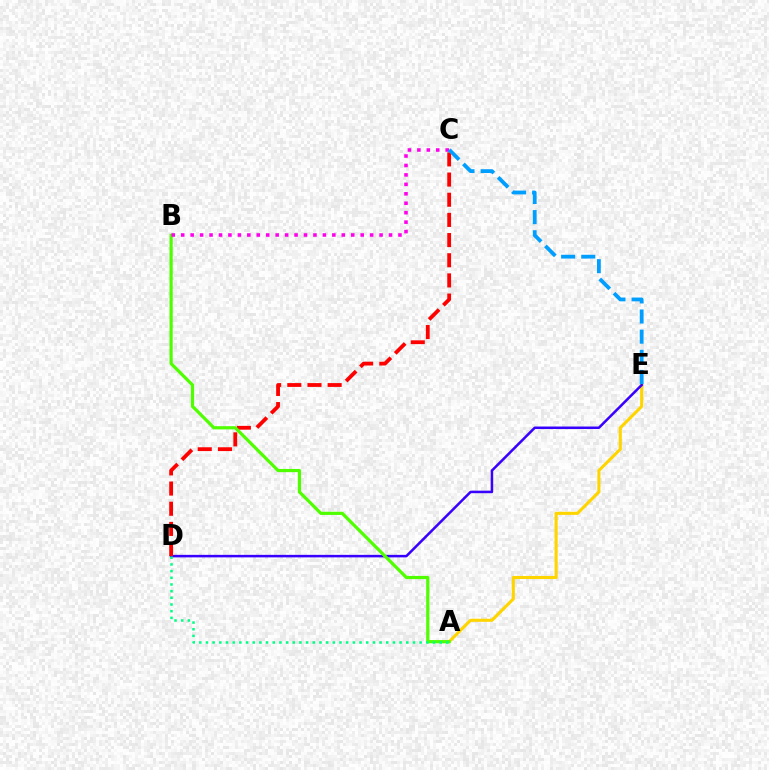{('A', 'E'): [{'color': '#ffd500', 'line_style': 'solid', 'thickness': 2.22}], ('D', 'E'): [{'color': '#3700ff', 'line_style': 'solid', 'thickness': 1.81}], ('C', 'D'): [{'color': '#ff0000', 'line_style': 'dashed', 'thickness': 2.74}], ('A', 'B'): [{'color': '#4fff00', 'line_style': 'solid', 'thickness': 2.3}], ('A', 'D'): [{'color': '#00ff86', 'line_style': 'dotted', 'thickness': 1.81}], ('B', 'C'): [{'color': '#ff00ed', 'line_style': 'dotted', 'thickness': 2.57}], ('C', 'E'): [{'color': '#009eff', 'line_style': 'dashed', 'thickness': 2.74}]}